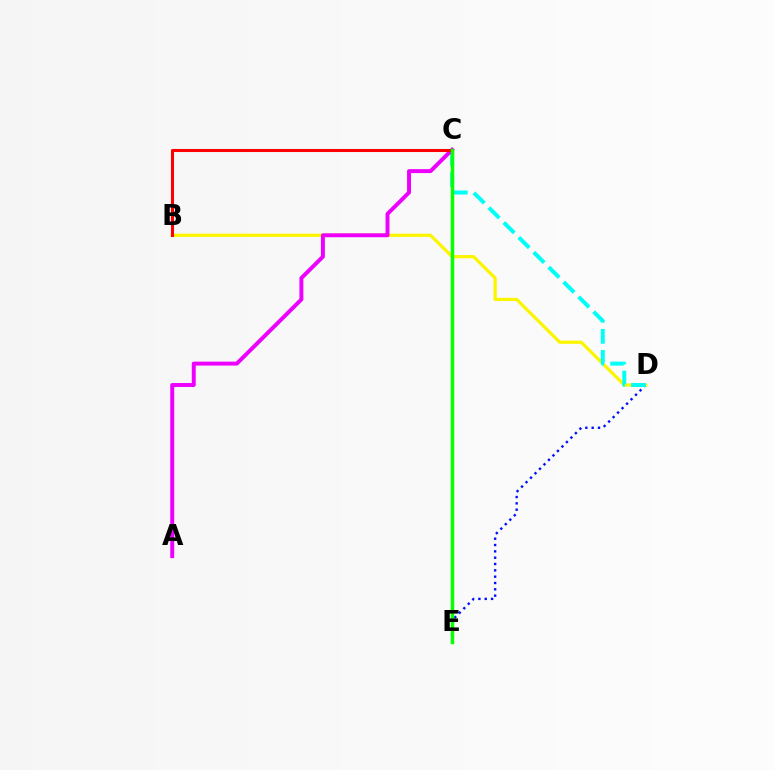{('D', 'E'): [{'color': '#0010ff', 'line_style': 'dotted', 'thickness': 1.72}], ('B', 'D'): [{'color': '#fcf500', 'line_style': 'solid', 'thickness': 2.33}], ('C', 'D'): [{'color': '#00fff6', 'line_style': 'dashed', 'thickness': 2.86}], ('A', 'C'): [{'color': '#ee00ff', 'line_style': 'solid', 'thickness': 2.84}], ('B', 'C'): [{'color': '#ff0000', 'line_style': 'solid', 'thickness': 2.2}], ('C', 'E'): [{'color': '#08ff00', 'line_style': 'solid', 'thickness': 2.51}]}